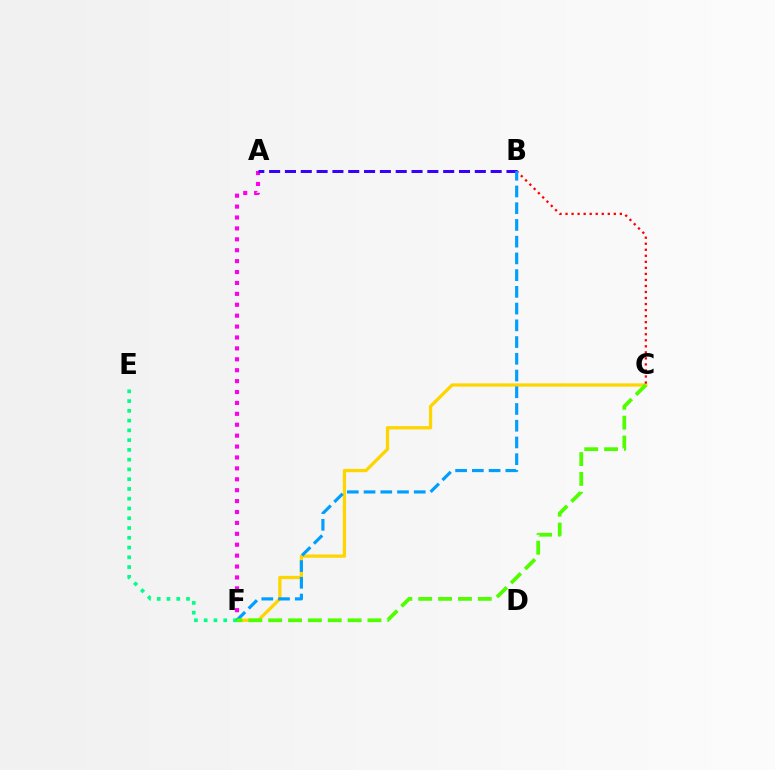{('C', 'F'): [{'color': '#ffd500', 'line_style': 'solid', 'thickness': 2.36}, {'color': '#4fff00', 'line_style': 'dashed', 'thickness': 2.7}], ('A', 'F'): [{'color': '#ff00ed', 'line_style': 'dotted', 'thickness': 2.96}], ('A', 'B'): [{'color': '#3700ff', 'line_style': 'dashed', 'thickness': 2.15}], ('B', 'C'): [{'color': '#ff0000', 'line_style': 'dotted', 'thickness': 1.64}], ('E', 'F'): [{'color': '#00ff86', 'line_style': 'dotted', 'thickness': 2.65}], ('B', 'F'): [{'color': '#009eff', 'line_style': 'dashed', 'thickness': 2.27}]}